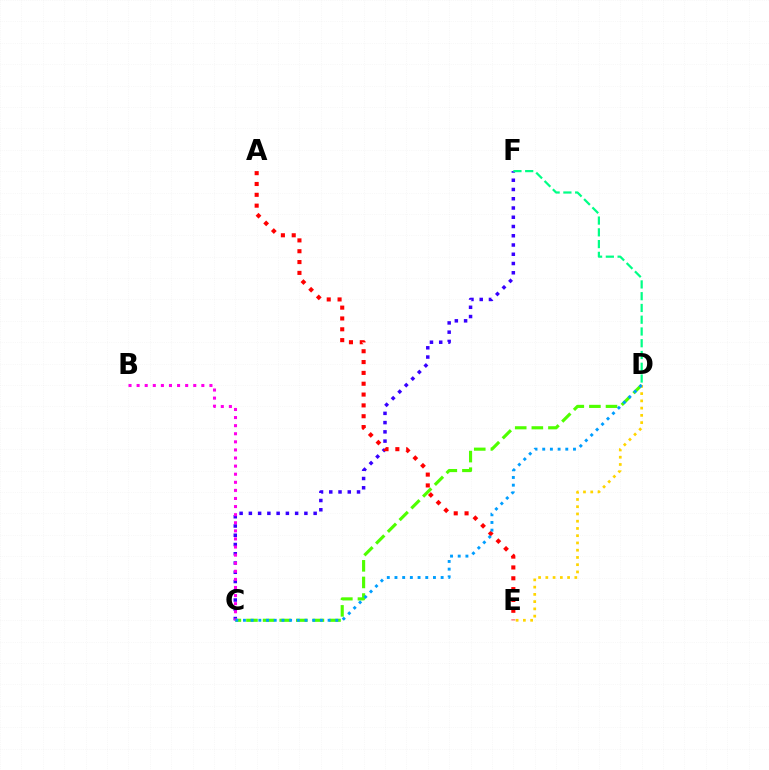{('C', 'F'): [{'color': '#3700ff', 'line_style': 'dotted', 'thickness': 2.51}], ('C', 'D'): [{'color': '#4fff00', 'line_style': 'dashed', 'thickness': 2.26}, {'color': '#009eff', 'line_style': 'dotted', 'thickness': 2.09}], ('A', 'E'): [{'color': '#ff0000', 'line_style': 'dotted', 'thickness': 2.94}], ('D', 'F'): [{'color': '#00ff86', 'line_style': 'dashed', 'thickness': 1.6}], ('D', 'E'): [{'color': '#ffd500', 'line_style': 'dotted', 'thickness': 1.97}], ('B', 'C'): [{'color': '#ff00ed', 'line_style': 'dotted', 'thickness': 2.2}]}